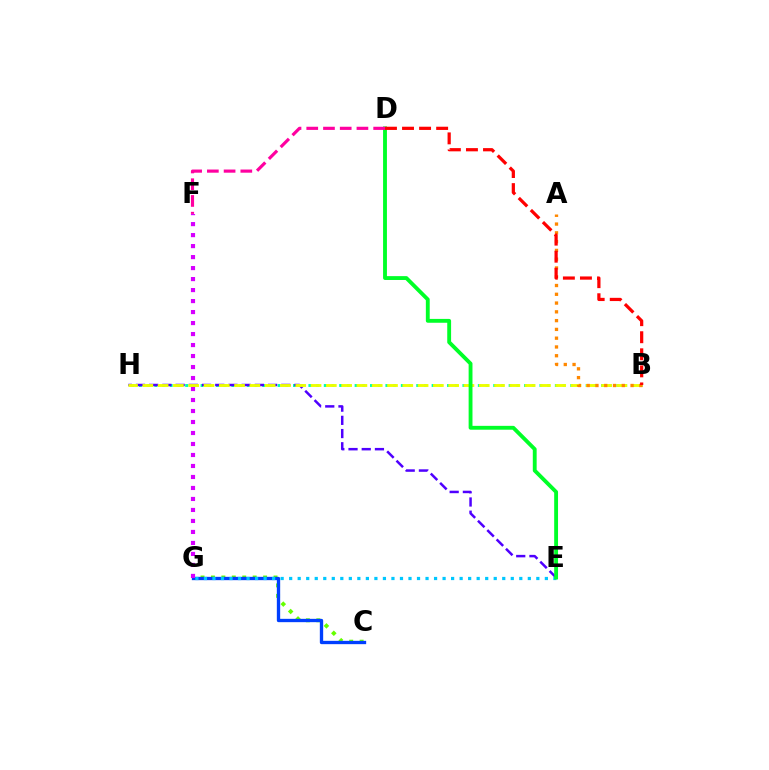{('B', 'H'): [{'color': '#00ffaf', 'line_style': 'dotted', 'thickness': 2.09}, {'color': '#eeff00', 'line_style': 'dashed', 'thickness': 2.08}], ('C', 'G'): [{'color': '#66ff00', 'line_style': 'dotted', 'thickness': 2.83}, {'color': '#003fff', 'line_style': 'solid', 'thickness': 2.4}], ('F', 'G'): [{'color': '#d600ff', 'line_style': 'dotted', 'thickness': 2.99}], ('E', 'H'): [{'color': '#4f00ff', 'line_style': 'dashed', 'thickness': 1.79}], ('E', 'G'): [{'color': '#00c7ff', 'line_style': 'dotted', 'thickness': 2.32}], ('D', 'E'): [{'color': '#00ff27', 'line_style': 'solid', 'thickness': 2.77}], ('D', 'F'): [{'color': '#ff00a0', 'line_style': 'dashed', 'thickness': 2.27}], ('A', 'B'): [{'color': '#ff8800', 'line_style': 'dotted', 'thickness': 2.38}], ('B', 'D'): [{'color': '#ff0000', 'line_style': 'dashed', 'thickness': 2.32}]}